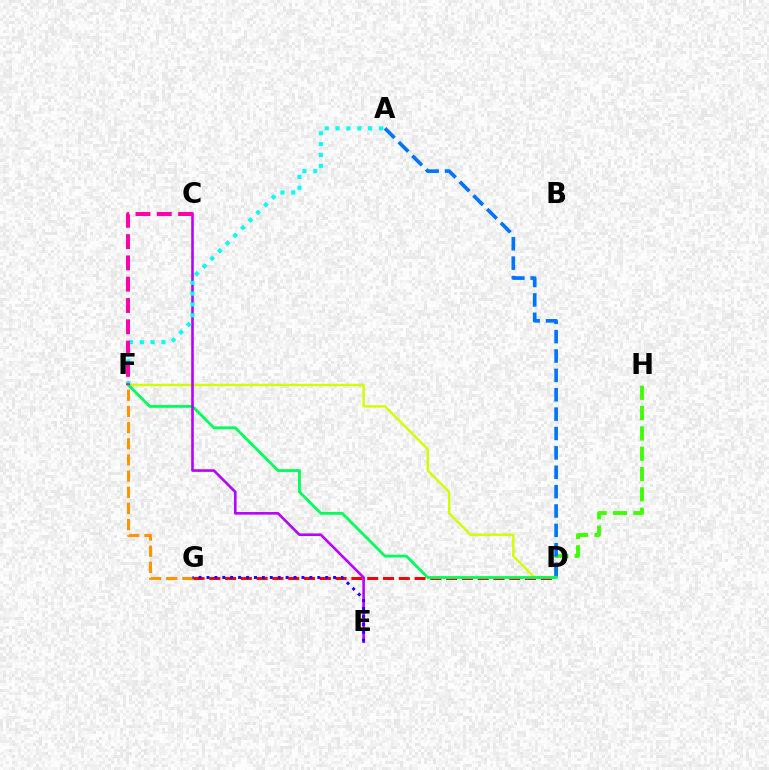{('D', 'F'): [{'color': '#d1ff00', 'line_style': 'solid', 'thickness': 1.73}, {'color': '#00ff5c', 'line_style': 'solid', 'thickness': 2.03}], ('F', 'G'): [{'color': '#ff9400', 'line_style': 'dashed', 'thickness': 2.2}], ('D', 'H'): [{'color': '#3dff00', 'line_style': 'dashed', 'thickness': 2.76}], ('D', 'G'): [{'color': '#ff0000', 'line_style': 'dashed', 'thickness': 2.14}], ('C', 'E'): [{'color': '#b900ff', 'line_style': 'solid', 'thickness': 1.88}], ('E', 'G'): [{'color': '#2500ff', 'line_style': 'dotted', 'thickness': 2.15}], ('A', 'D'): [{'color': '#0074ff', 'line_style': 'dashed', 'thickness': 2.63}], ('A', 'F'): [{'color': '#00fff6', 'line_style': 'dotted', 'thickness': 2.95}], ('C', 'F'): [{'color': '#ff00ac', 'line_style': 'dashed', 'thickness': 2.89}]}